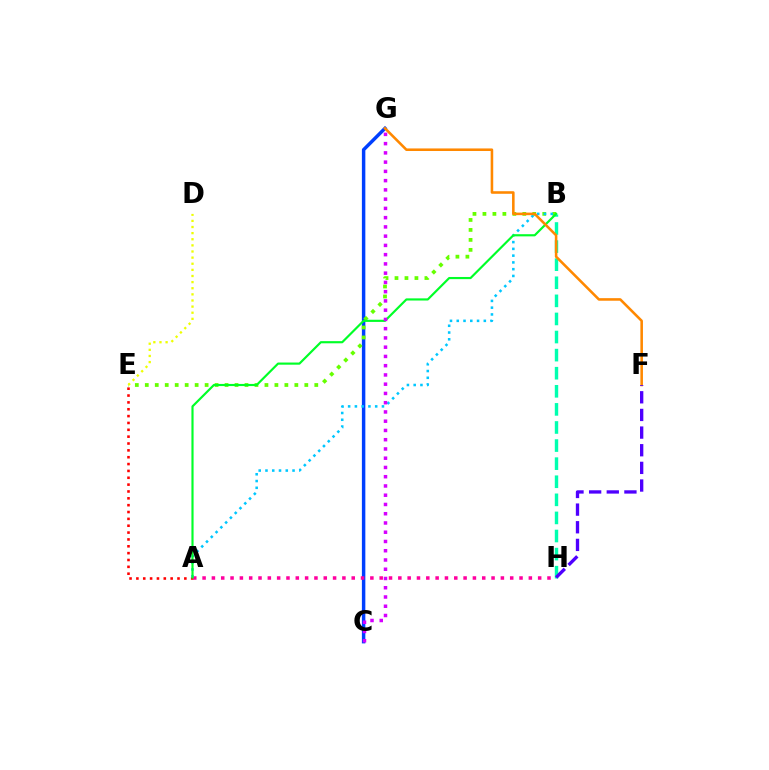{('B', 'H'): [{'color': '#00ffaf', 'line_style': 'dashed', 'thickness': 2.46}], ('C', 'G'): [{'color': '#003fff', 'line_style': 'solid', 'thickness': 2.49}, {'color': '#d600ff', 'line_style': 'dotted', 'thickness': 2.51}], ('B', 'E'): [{'color': '#66ff00', 'line_style': 'dotted', 'thickness': 2.71}], ('A', 'E'): [{'color': '#ff0000', 'line_style': 'dotted', 'thickness': 1.86}], ('A', 'H'): [{'color': '#ff00a0', 'line_style': 'dotted', 'thickness': 2.53}], ('A', 'B'): [{'color': '#00c7ff', 'line_style': 'dotted', 'thickness': 1.84}, {'color': '#00ff27', 'line_style': 'solid', 'thickness': 1.56}], ('F', 'G'): [{'color': '#ff8800', 'line_style': 'solid', 'thickness': 1.85}], ('D', 'E'): [{'color': '#eeff00', 'line_style': 'dotted', 'thickness': 1.66}], ('F', 'H'): [{'color': '#4f00ff', 'line_style': 'dashed', 'thickness': 2.4}]}